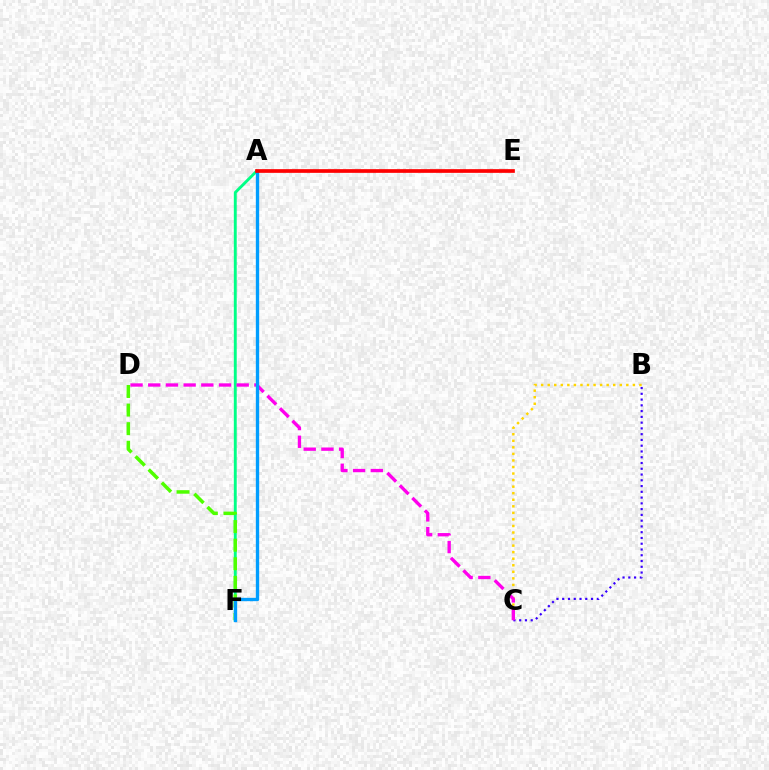{('B', 'C'): [{'color': '#3700ff', 'line_style': 'dotted', 'thickness': 1.57}, {'color': '#ffd500', 'line_style': 'dotted', 'thickness': 1.78}], ('A', 'F'): [{'color': '#00ff86', 'line_style': 'solid', 'thickness': 2.09}, {'color': '#009eff', 'line_style': 'solid', 'thickness': 2.4}], ('D', 'F'): [{'color': '#4fff00', 'line_style': 'dashed', 'thickness': 2.53}], ('C', 'D'): [{'color': '#ff00ed', 'line_style': 'dashed', 'thickness': 2.4}], ('A', 'E'): [{'color': '#ff0000', 'line_style': 'solid', 'thickness': 2.66}]}